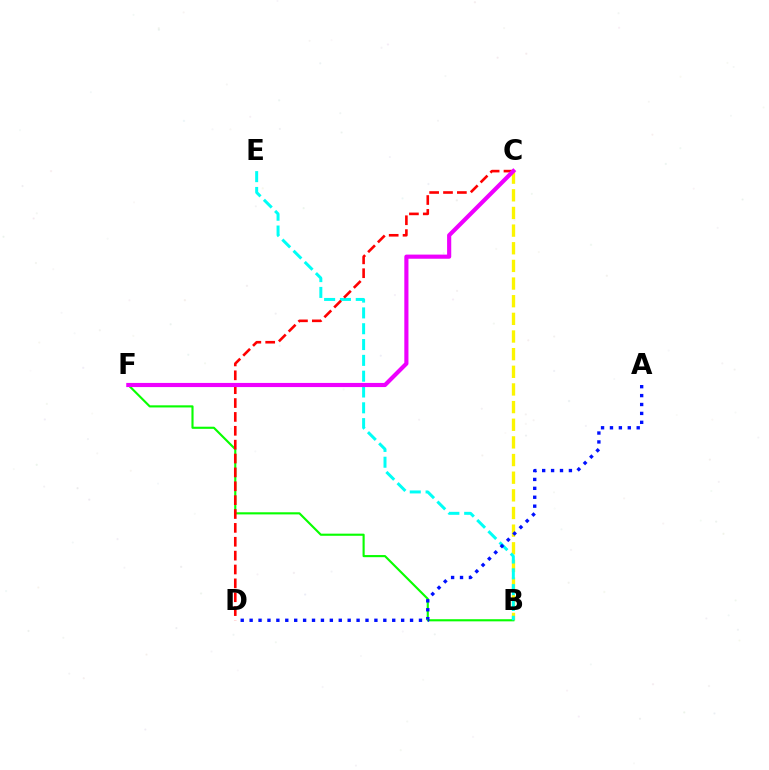{('B', 'C'): [{'color': '#fcf500', 'line_style': 'dashed', 'thickness': 2.4}], ('B', 'F'): [{'color': '#08ff00', 'line_style': 'solid', 'thickness': 1.53}], ('B', 'E'): [{'color': '#00fff6', 'line_style': 'dashed', 'thickness': 2.15}], ('C', 'D'): [{'color': '#ff0000', 'line_style': 'dashed', 'thickness': 1.88}], ('C', 'F'): [{'color': '#ee00ff', 'line_style': 'solid', 'thickness': 2.98}], ('A', 'D'): [{'color': '#0010ff', 'line_style': 'dotted', 'thickness': 2.42}]}